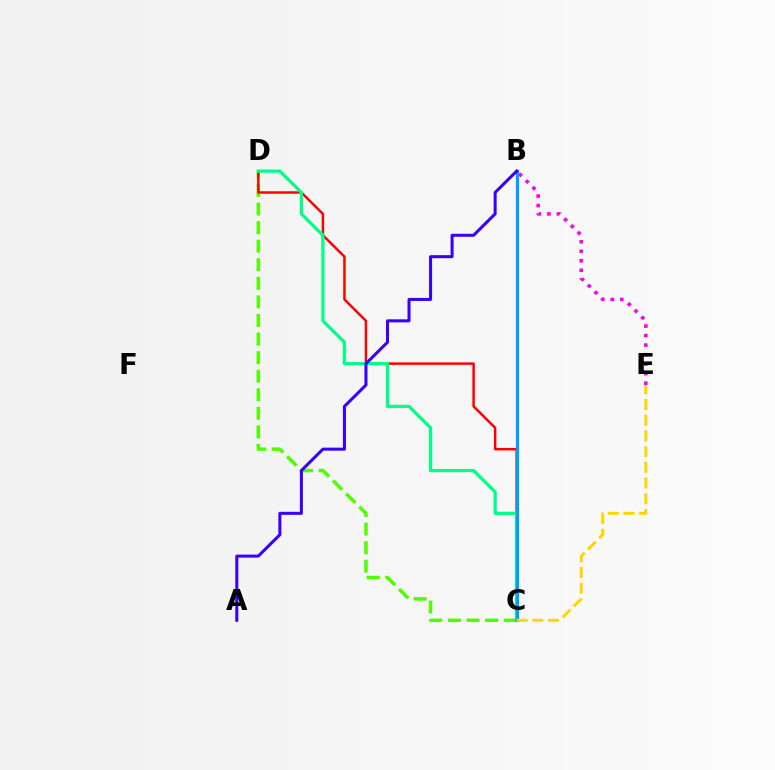{('C', 'D'): [{'color': '#4fff00', 'line_style': 'dashed', 'thickness': 2.52}, {'color': '#ff0000', 'line_style': 'solid', 'thickness': 1.77}, {'color': '#00ff86', 'line_style': 'solid', 'thickness': 2.34}], ('B', 'E'): [{'color': '#ff00ed', 'line_style': 'dotted', 'thickness': 2.59}], ('B', 'C'): [{'color': '#009eff', 'line_style': 'solid', 'thickness': 2.3}], ('C', 'E'): [{'color': '#ffd500', 'line_style': 'dashed', 'thickness': 2.13}], ('A', 'B'): [{'color': '#3700ff', 'line_style': 'solid', 'thickness': 2.18}]}